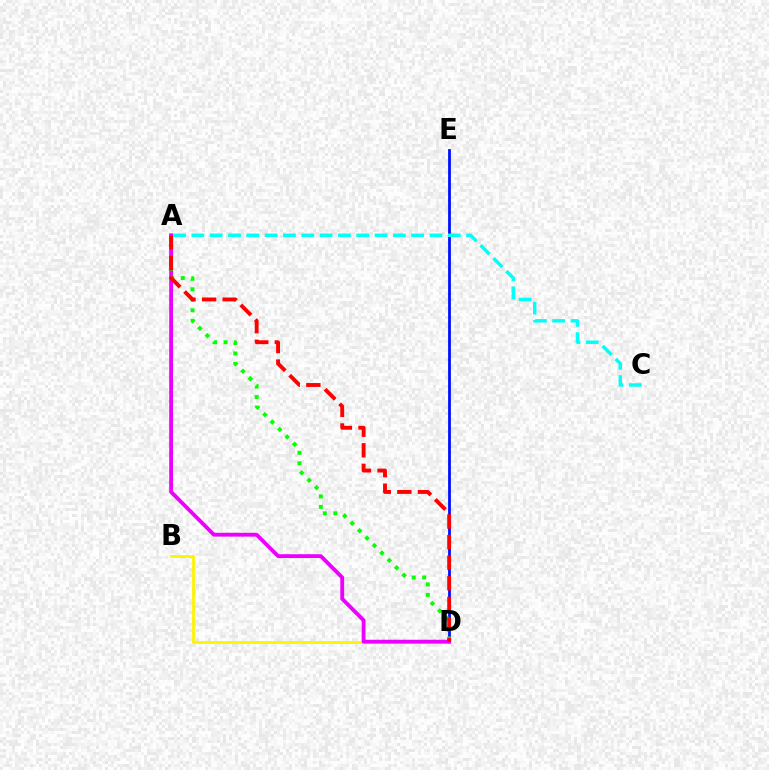{('D', 'E'): [{'color': '#0010ff', 'line_style': 'solid', 'thickness': 2.01}], ('B', 'D'): [{'color': '#fcf500', 'line_style': 'solid', 'thickness': 2.0}], ('A', 'D'): [{'color': '#ee00ff', 'line_style': 'solid', 'thickness': 2.77}, {'color': '#08ff00', 'line_style': 'dotted', 'thickness': 2.85}, {'color': '#ff0000', 'line_style': 'dashed', 'thickness': 2.8}], ('A', 'C'): [{'color': '#00fff6', 'line_style': 'dashed', 'thickness': 2.49}]}